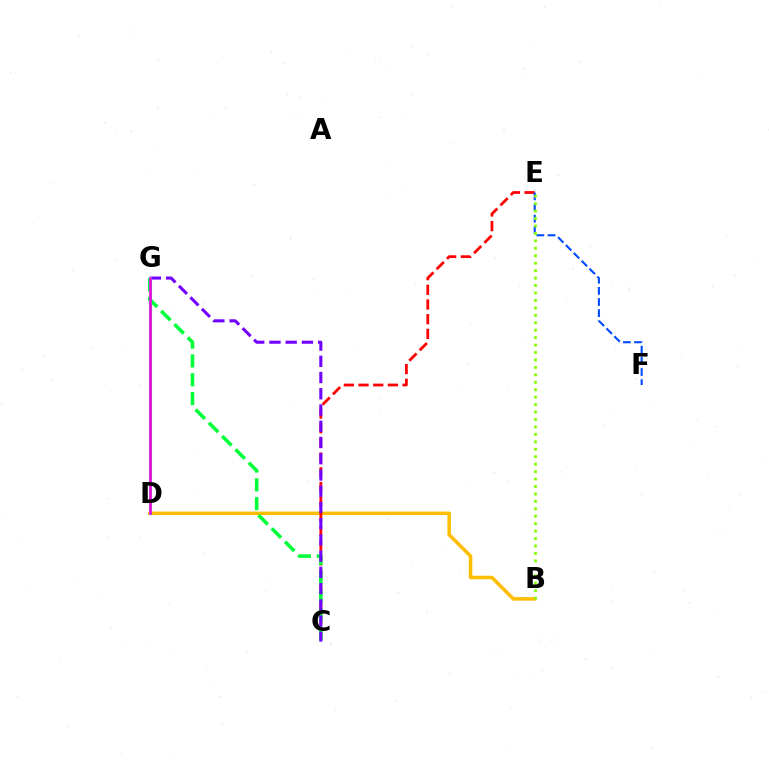{('B', 'D'): [{'color': '#ffbd00', 'line_style': 'solid', 'thickness': 2.52}], ('C', 'E'): [{'color': '#ff0000', 'line_style': 'dashed', 'thickness': 2.0}], ('C', 'G'): [{'color': '#00ff39', 'line_style': 'dashed', 'thickness': 2.55}, {'color': '#7200ff', 'line_style': 'dashed', 'thickness': 2.21}], ('D', 'G'): [{'color': '#00fff6', 'line_style': 'solid', 'thickness': 2.23}, {'color': '#ff00cf', 'line_style': 'solid', 'thickness': 1.85}], ('E', 'F'): [{'color': '#004bff', 'line_style': 'dashed', 'thickness': 1.51}], ('B', 'E'): [{'color': '#84ff00', 'line_style': 'dotted', 'thickness': 2.02}]}